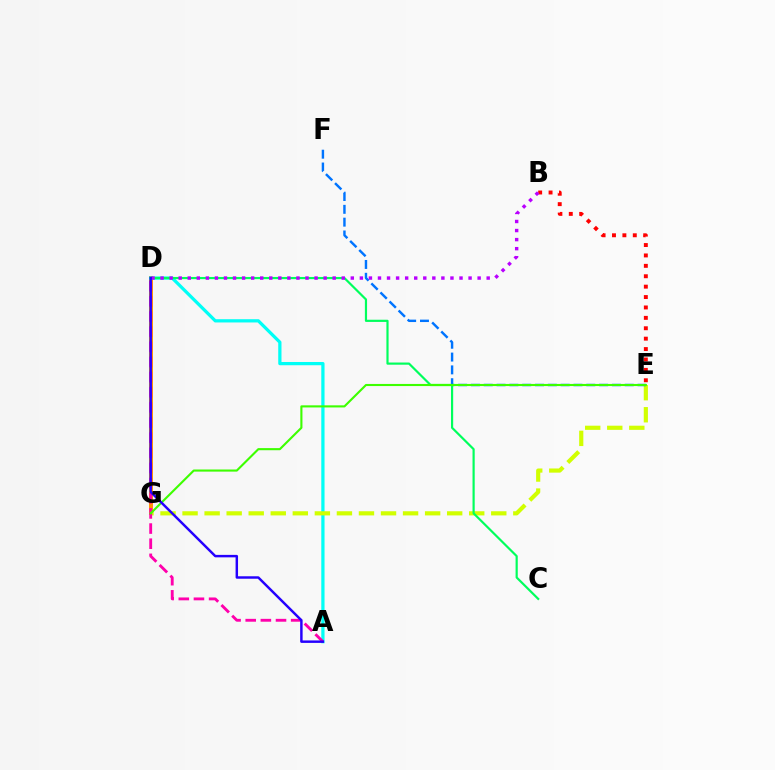{('D', 'G'): [{'color': '#ff9400', 'line_style': 'solid', 'thickness': 2.85}], ('A', 'D'): [{'color': '#00fff6', 'line_style': 'solid', 'thickness': 2.34}, {'color': '#ff00ac', 'line_style': 'dashed', 'thickness': 2.06}, {'color': '#2500ff', 'line_style': 'solid', 'thickness': 1.77}], ('E', 'G'): [{'color': '#d1ff00', 'line_style': 'dashed', 'thickness': 3.0}, {'color': '#3dff00', 'line_style': 'solid', 'thickness': 1.52}], ('E', 'F'): [{'color': '#0074ff', 'line_style': 'dashed', 'thickness': 1.74}], ('C', 'D'): [{'color': '#00ff5c', 'line_style': 'solid', 'thickness': 1.57}], ('B', 'E'): [{'color': '#ff0000', 'line_style': 'dotted', 'thickness': 2.83}], ('B', 'D'): [{'color': '#b900ff', 'line_style': 'dotted', 'thickness': 2.46}]}